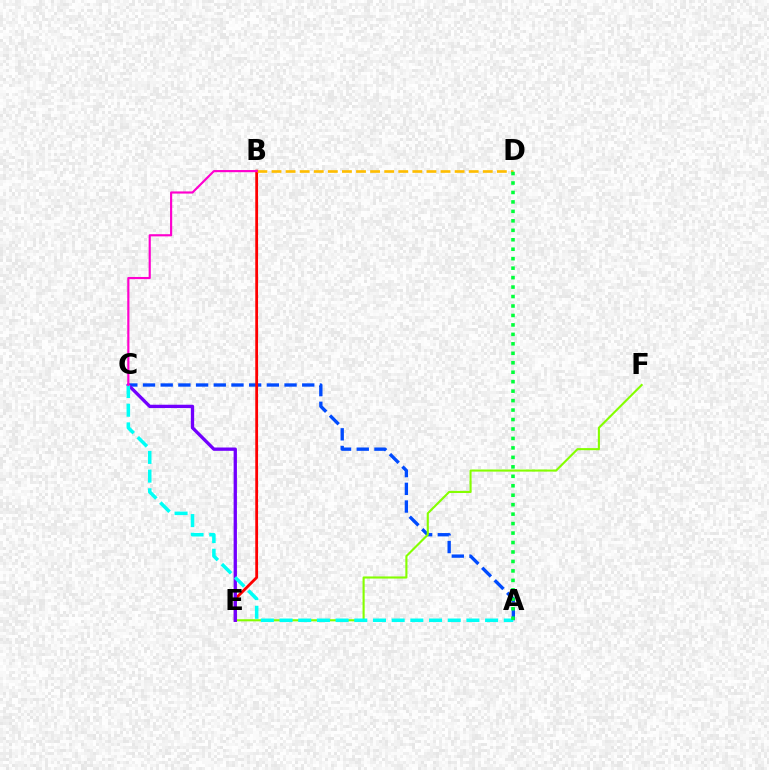{('A', 'C'): [{'color': '#004bff', 'line_style': 'dashed', 'thickness': 2.4}, {'color': '#00fff6', 'line_style': 'dashed', 'thickness': 2.54}], ('E', 'F'): [{'color': '#84ff00', 'line_style': 'solid', 'thickness': 1.52}], ('B', 'E'): [{'color': '#ff0000', 'line_style': 'solid', 'thickness': 2.01}], ('C', 'E'): [{'color': '#7200ff', 'line_style': 'solid', 'thickness': 2.38}], ('B', 'D'): [{'color': '#ffbd00', 'line_style': 'dashed', 'thickness': 1.91}], ('A', 'D'): [{'color': '#00ff39', 'line_style': 'dotted', 'thickness': 2.57}], ('B', 'C'): [{'color': '#ff00cf', 'line_style': 'solid', 'thickness': 1.56}]}